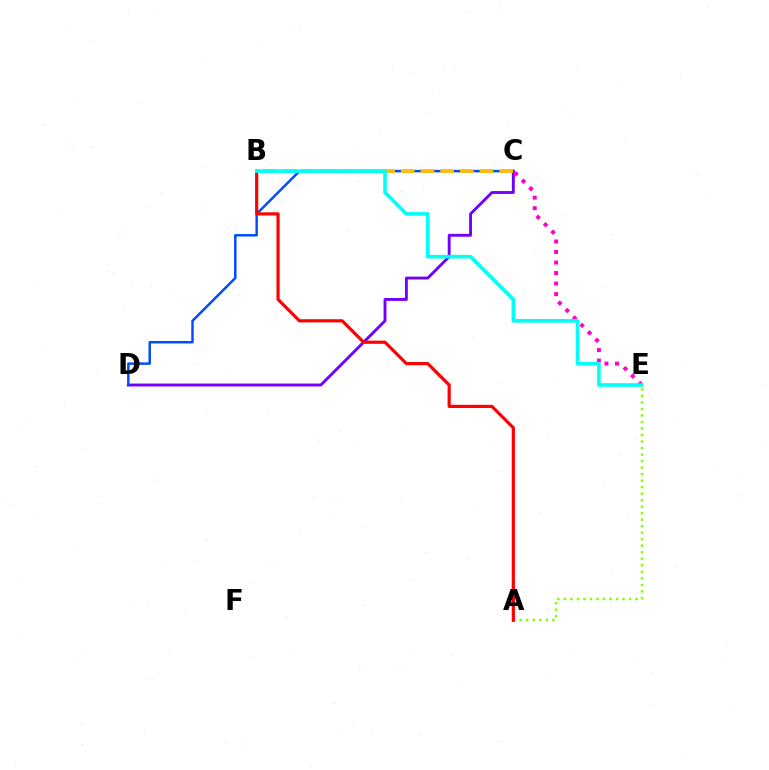{('A', 'E'): [{'color': '#84ff00', 'line_style': 'dotted', 'thickness': 1.77}], ('C', 'D'): [{'color': '#7200ff', 'line_style': 'solid', 'thickness': 2.08}, {'color': '#004bff', 'line_style': 'solid', 'thickness': 1.77}], ('B', 'C'): [{'color': '#00ff39', 'line_style': 'dashed', 'thickness': 1.57}, {'color': '#ffbd00', 'line_style': 'dashed', 'thickness': 2.67}], ('C', 'E'): [{'color': '#ff00cf', 'line_style': 'dotted', 'thickness': 2.86}], ('A', 'B'): [{'color': '#ff0000', 'line_style': 'solid', 'thickness': 2.3}], ('B', 'E'): [{'color': '#00fff6', 'line_style': 'solid', 'thickness': 2.58}]}